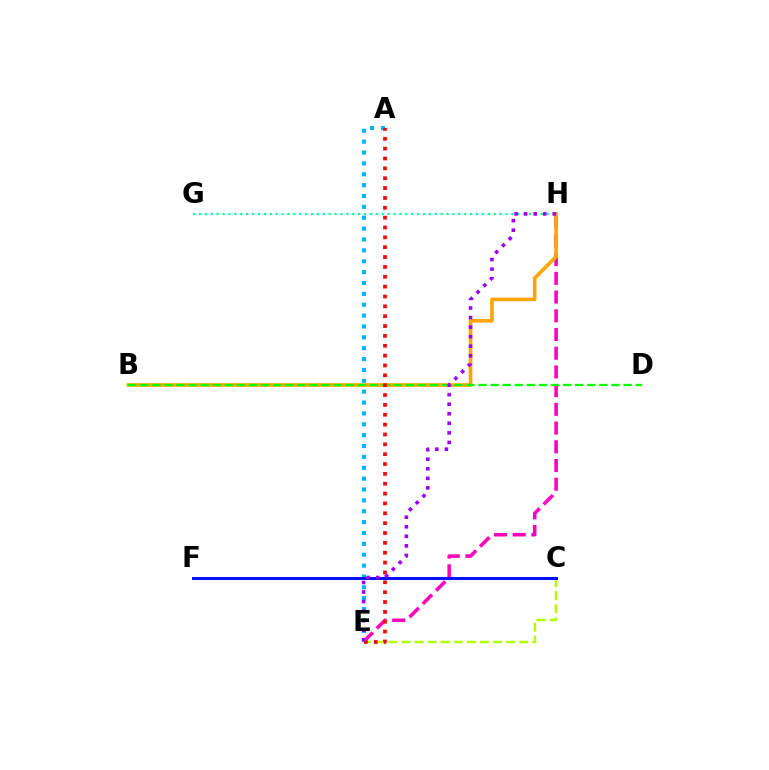{('E', 'H'): [{'color': '#ff00bd', 'line_style': 'dashed', 'thickness': 2.54}, {'color': '#9b00ff', 'line_style': 'dotted', 'thickness': 2.59}], ('G', 'H'): [{'color': '#00ff9d', 'line_style': 'dotted', 'thickness': 1.6}], ('B', 'H'): [{'color': '#ffa500', 'line_style': 'solid', 'thickness': 2.61}], ('C', 'E'): [{'color': '#b3ff00', 'line_style': 'dashed', 'thickness': 1.78}], ('A', 'E'): [{'color': '#00b5ff', 'line_style': 'dotted', 'thickness': 2.95}, {'color': '#ff0000', 'line_style': 'dotted', 'thickness': 2.68}], ('B', 'D'): [{'color': '#08ff00', 'line_style': 'dashed', 'thickness': 1.64}], ('C', 'F'): [{'color': '#0010ff', 'line_style': 'solid', 'thickness': 2.13}]}